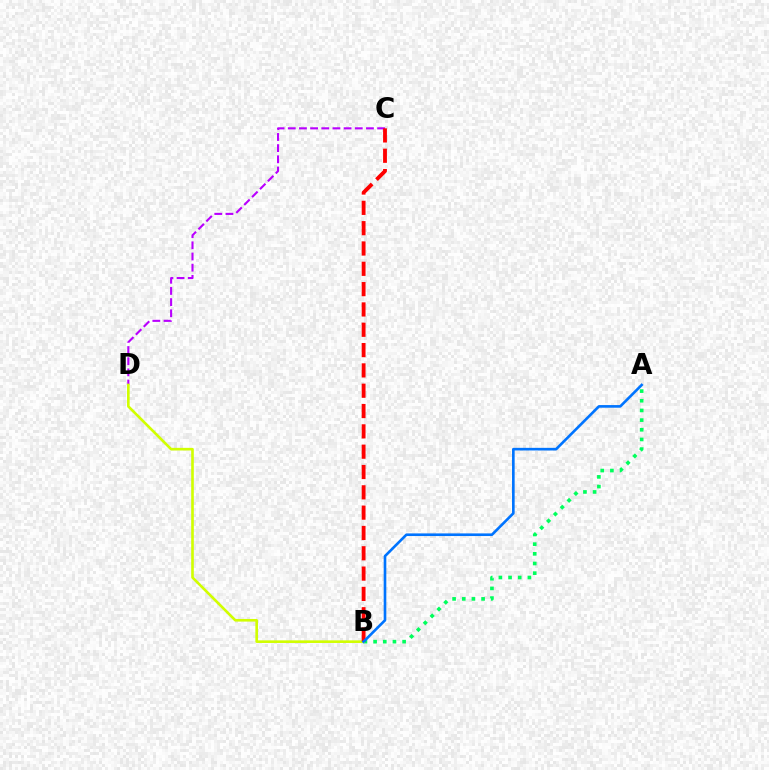{('A', 'B'): [{'color': '#00ff5c', 'line_style': 'dotted', 'thickness': 2.63}, {'color': '#0074ff', 'line_style': 'solid', 'thickness': 1.9}], ('C', 'D'): [{'color': '#b900ff', 'line_style': 'dashed', 'thickness': 1.52}], ('B', 'D'): [{'color': '#d1ff00', 'line_style': 'solid', 'thickness': 1.89}], ('B', 'C'): [{'color': '#ff0000', 'line_style': 'dashed', 'thickness': 2.76}]}